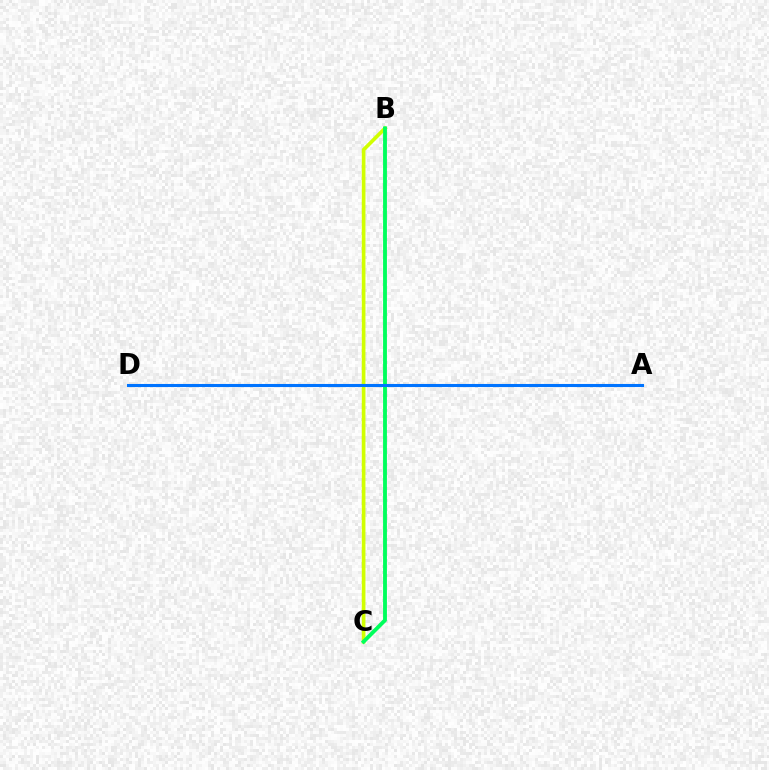{('B', 'C'): [{'color': '#d1ff00', 'line_style': 'solid', 'thickness': 2.63}, {'color': '#00ff5c', 'line_style': 'solid', 'thickness': 2.77}], ('A', 'D'): [{'color': '#ff0000', 'line_style': 'solid', 'thickness': 1.99}, {'color': '#b900ff', 'line_style': 'dashed', 'thickness': 2.12}, {'color': '#0074ff', 'line_style': 'solid', 'thickness': 2.22}]}